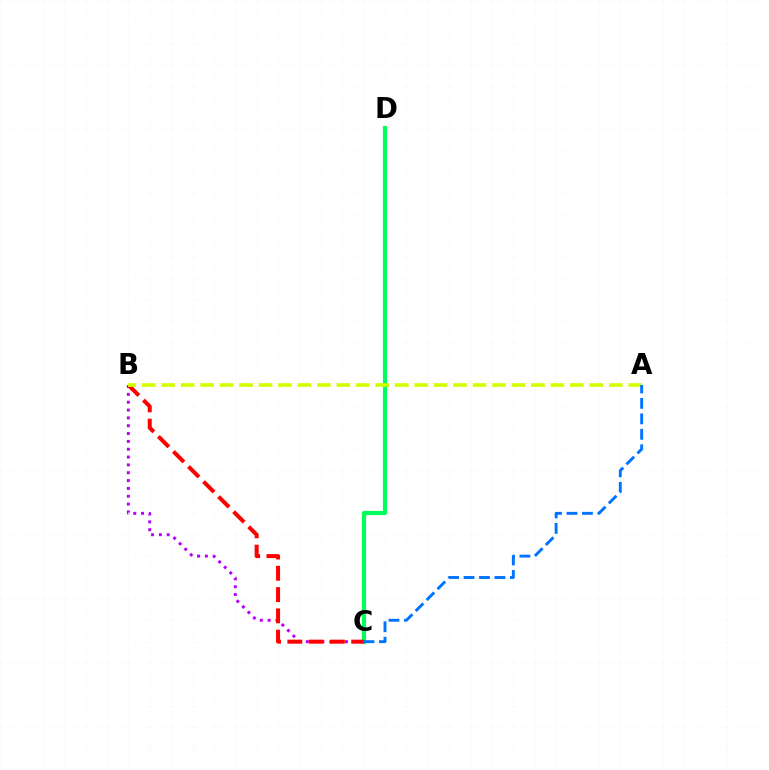{('C', 'D'): [{'color': '#00ff5c', 'line_style': 'solid', 'thickness': 3.0}], ('B', 'C'): [{'color': '#b900ff', 'line_style': 'dotted', 'thickness': 2.13}, {'color': '#ff0000', 'line_style': 'dashed', 'thickness': 2.89}], ('A', 'B'): [{'color': '#d1ff00', 'line_style': 'dashed', 'thickness': 2.64}], ('A', 'C'): [{'color': '#0074ff', 'line_style': 'dashed', 'thickness': 2.1}]}